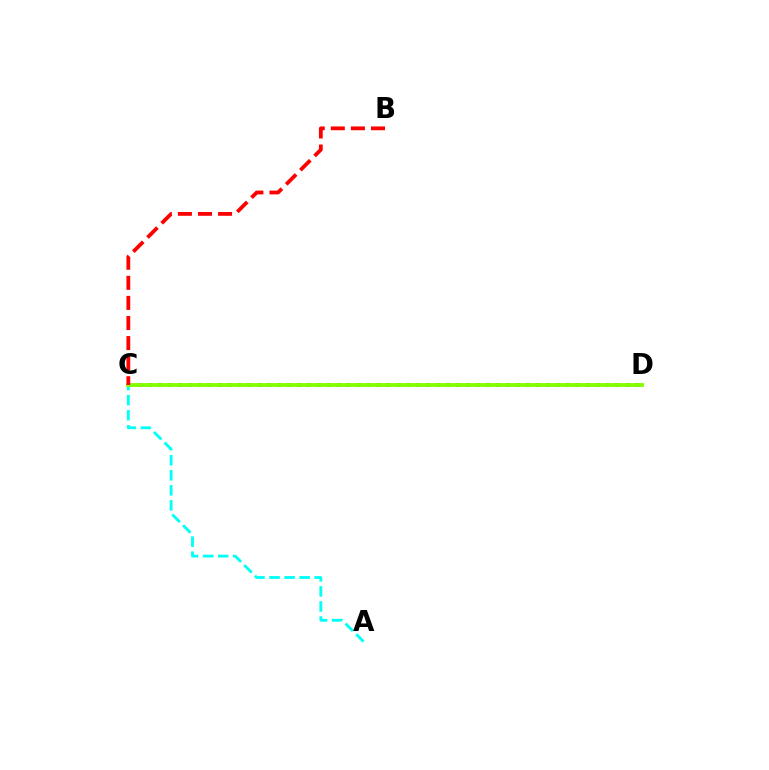{('C', 'D'): [{'color': '#7200ff', 'line_style': 'dotted', 'thickness': 2.7}, {'color': '#84ff00', 'line_style': 'solid', 'thickness': 2.77}], ('A', 'C'): [{'color': '#00fff6', 'line_style': 'dashed', 'thickness': 2.04}], ('B', 'C'): [{'color': '#ff0000', 'line_style': 'dashed', 'thickness': 2.73}]}